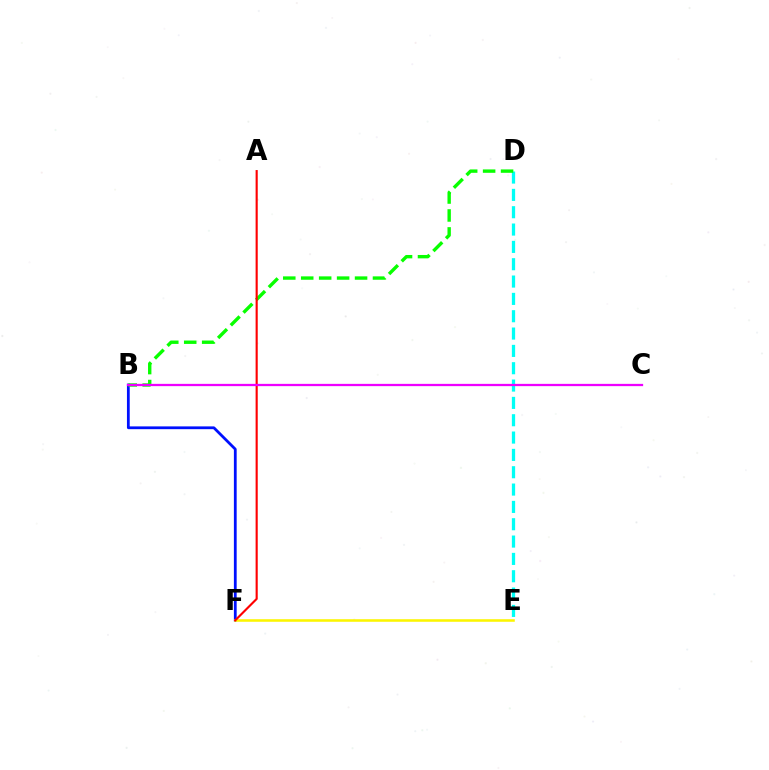{('D', 'E'): [{'color': '#00fff6', 'line_style': 'dashed', 'thickness': 2.35}], ('B', 'F'): [{'color': '#0010ff', 'line_style': 'solid', 'thickness': 2.0}], ('E', 'F'): [{'color': '#fcf500', 'line_style': 'solid', 'thickness': 1.85}], ('B', 'D'): [{'color': '#08ff00', 'line_style': 'dashed', 'thickness': 2.44}], ('A', 'F'): [{'color': '#ff0000', 'line_style': 'solid', 'thickness': 1.54}], ('B', 'C'): [{'color': '#ee00ff', 'line_style': 'solid', 'thickness': 1.64}]}